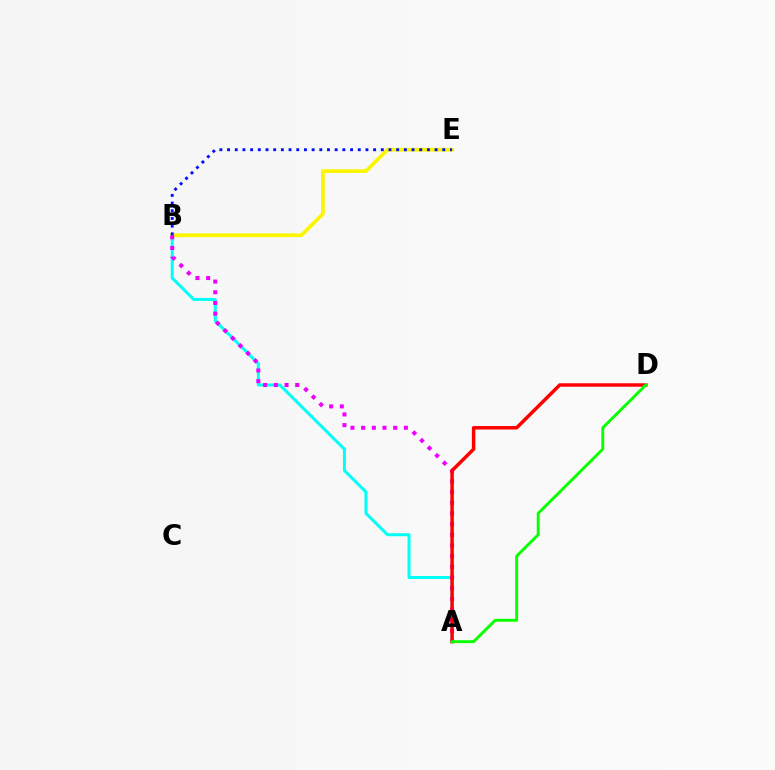{('A', 'B'): [{'color': '#00fff6', 'line_style': 'solid', 'thickness': 2.15}, {'color': '#ee00ff', 'line_style': 'dotted', 'thickness': 2.9}], ('B', 'E'): [{'color': '#fcf500', 'line_style': 'solid', 'thickness': 2.69}, {'color': '#0010ff', 'line_style': 'dotted', 'thickness': 2.09}], ('A', 'D'): [{'color': '#ff0000', 'line_style': 'solid', 'thickness': 2.49}, {'color': '#08ff00', 'line_style': 'solid', 'thickness': 2.08}]}